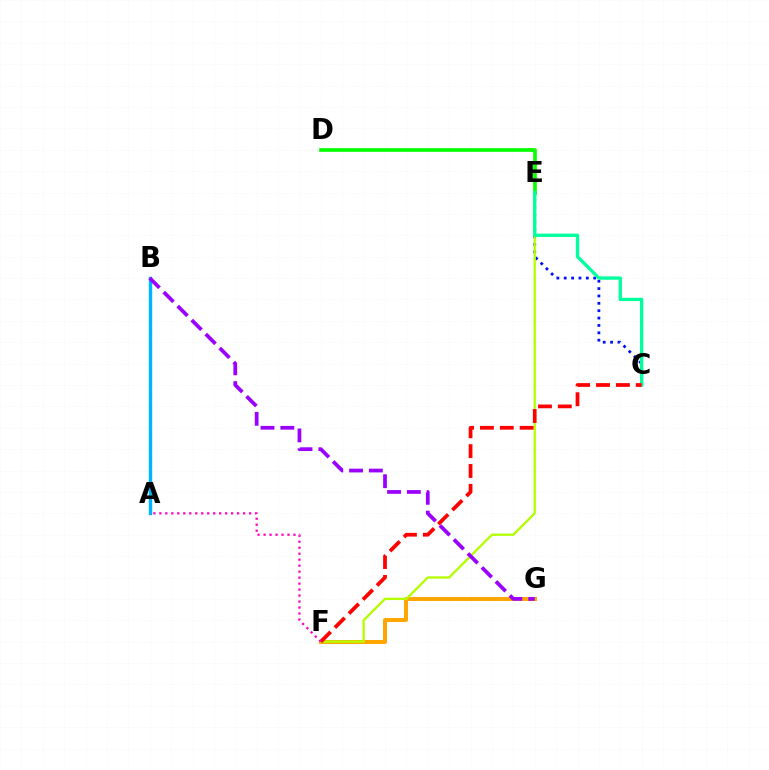{('D', 'E'): [{'color': '#08ff00', 'line_style': 'solid', 'thickness': 2.67}], ('C', 'E'): [{'color': '#0010ff', 'line_style': 'dotted', 'thickness': 2.0}, {'color': '#00ff9d', 'line_style': 'solid', 'thickness': 2.39}], ('F', 'G'): [{'color': '#ffa500', 'line_style': 'solid', 'thickness': 2.86}], ('A', 'B'): [{'color': '#00b5ff', 'line_style': 'solid', 'thickness': 2.45}], ('E', 'F'): [{'color': '#b3ff00', 'line_style': 'solid', 'thickness': 1.66}], ('C', 'F'): [{'color': '#ff0000', 'line_style': 'dashed', 'thickness': 2.7}], ('B', 'G'): [{'color': '#9b00ff', 'line_style': 'dashed', 'thickness': 2.69}], ('A', 'F'): [{'color': '#ff00bd', 'line_style': 'dotted', 'thickness': 1.63}]}